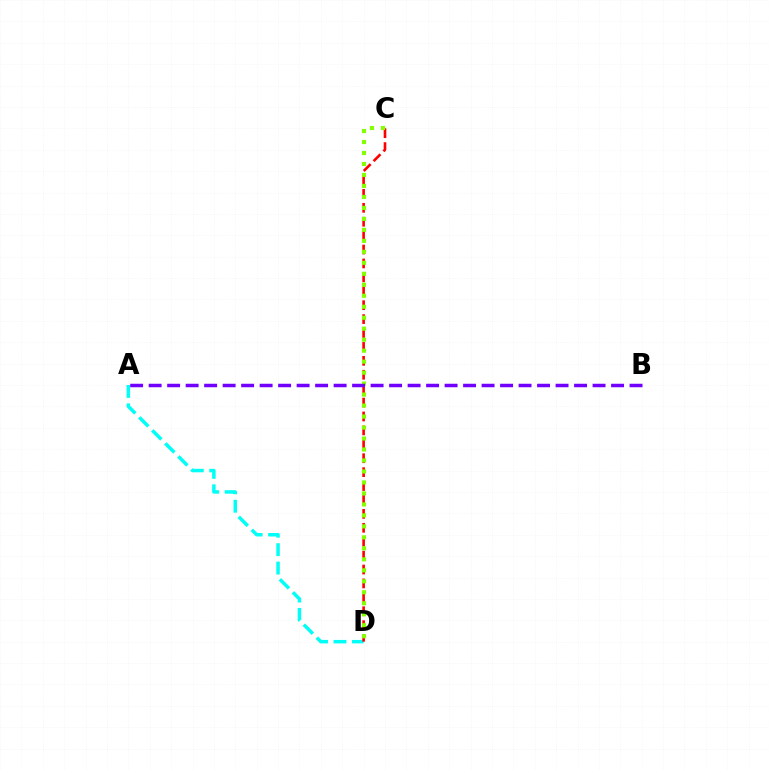{('A', 'D'): [{'color': '#00fff6', 'line_style': 'dashed', 'thickness': 2.5}], ('C', 'D'): [{'color': '#ff0000', 'line_style': 'dashed', 'thickness': 1.89}, {'color': '#84ff00', 'line_style': 'dotted', 'thickness': 2.98}], ('A', 'B'): [{'color': '#7200ff', 'line_style': 'dashed', 'thickness': 2.51}]}